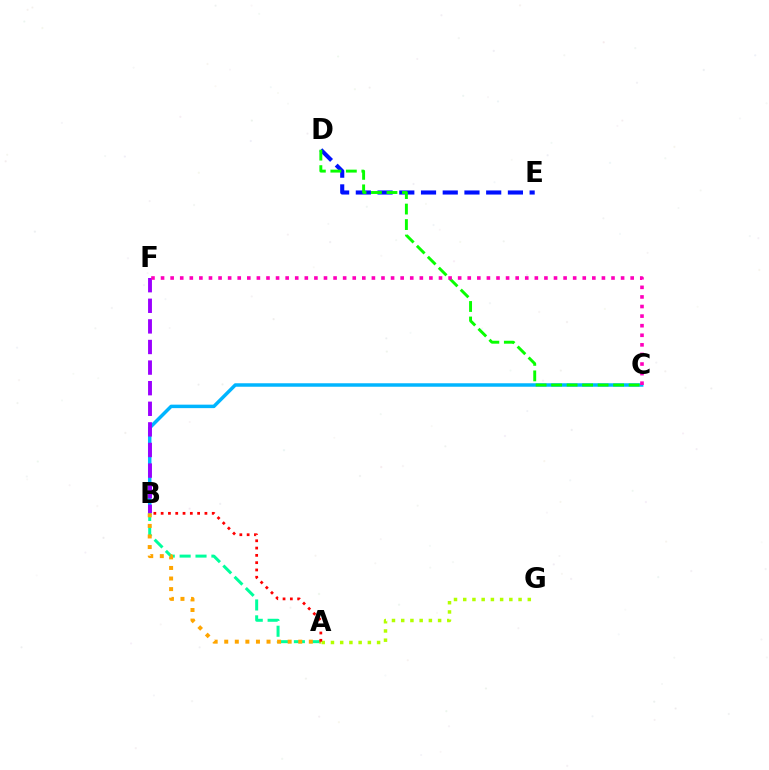{('D', 'E'): [{'color': '#0010ff', 'line_style': 'dashed', 'thickness': 2.95}], ('B', 'C'): [{'color': '#00b5ff', 'line_style': 'solid', 'thickness': 2.5}], ('A', 'B'): [{'color': '#00ff9d', 'line_style': 'dashed', 'thickness': 2.16}, {'color': '#ffa500', 'line_style': 'dotted', 'thickness': 2.87}, {'color': '#ff0000', 'line_style': 'dotted', 'thickness': 1.98}], ('A', 'G'): [{'color': '#b3ff00', 'line_style': 'dotted', 'thickness': 2.51}], ('C', 'D'): [{'color': '#08ff00', 'line_style': 'dashed', 'thickness': 2.11}], ('B', 'F'): [{'color': '#9b00ff', 'line_style': 'dashed', 'thickness': 2.8}], ('C', 'F'): [{'color': '#ff00bd', 'line_style': 'dotted', 'thickness': 2.6}]}